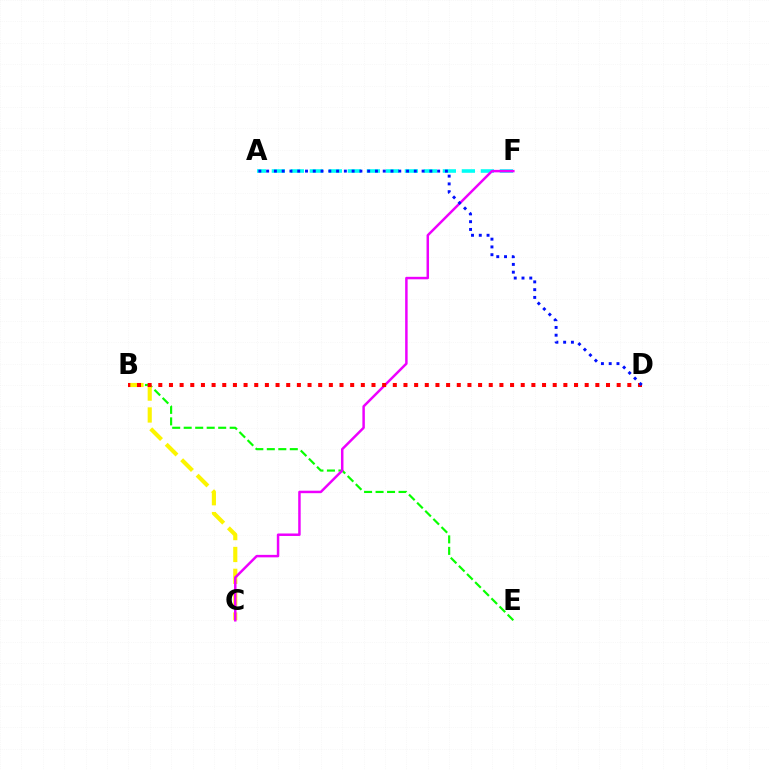{('B', 'E'): [{'color': '#08ff00', 'line_style': 'dashed', 'thickness': 1.56}], ('B', 'C'): [{'color': '#fcf500', 'line_style': 'dashed', 'thickness': 2.97}], ('A', 'F'): [{'color': '#00fff6', 'line_style': 'dashed', 'thickness': 2.58}], ('C', 'F'): [{'color': '#ee00ff', 'line_style': 'solid', 'thickness': 1.79}], ('B', 'D'): [{'color': '#ff0000', 'line_style': 'dotted', 'thickness': 2.9}], ('A', 'D'): [{'color': '#0010ff', 'line_style': 'dotted', 'thickness': 2.11}]}